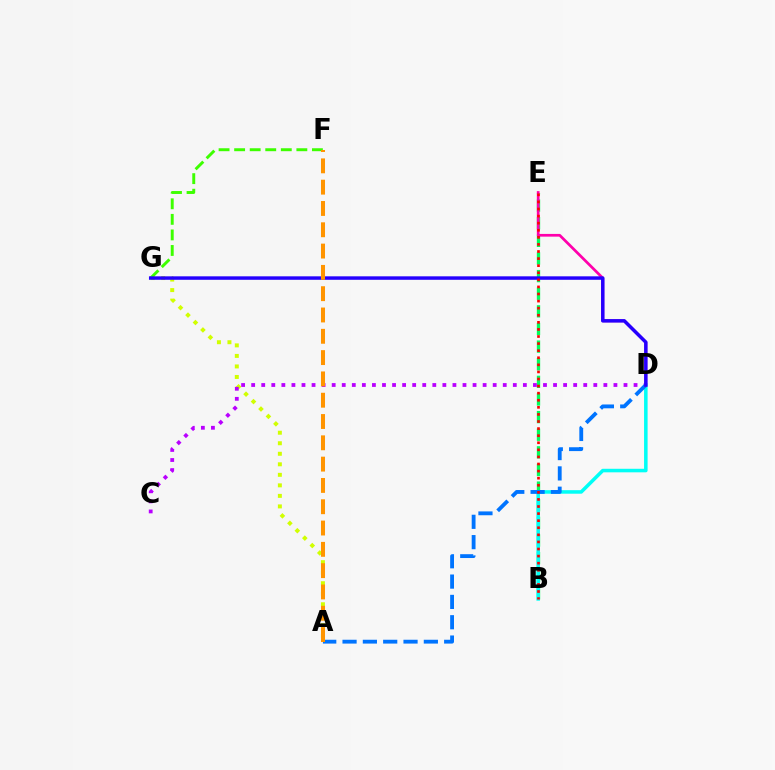{('B', 'E'): [{'color': '#00ff5c', 'line_style': 'dashed', 'thickness': 2.39}, {'color': '#ff0000', 'line_style': 'dotted', 'thickness': 1.92}], ('A', 'G'): [{'color': '#d1ff00', 'line_style': 'dotted', 'thickness': 2.86}], ('B', 'D'): [{'color': '#00fff6', 'line_style': 'solid', 'thickness': 2.55}], ('C', 'D'): [{'color': '#b900ff', 'line_style': 'dotted', 'thickness': 2.73}], ('A', 'D'): [{'color': '#0074ff', 'line_style': 'dashed', 'thickness': 2.76}], ('F', 'G'): [{'color': '#3dff00', 'line_style': 'dashed', 'thickness': 2.11}], ('D', 'E'): [{'color': '#ff00ac', 'line_style': 'solid', 'thickness': 1.96}], ('D', 'G'): [{'color': '#2500ff', 'line_style': 'solid', 'thickness': 2.49}], ('A', 'F'): [{'color': '#ff9400', 'line_style': 'dashed', 'thickness': 2.89}]}